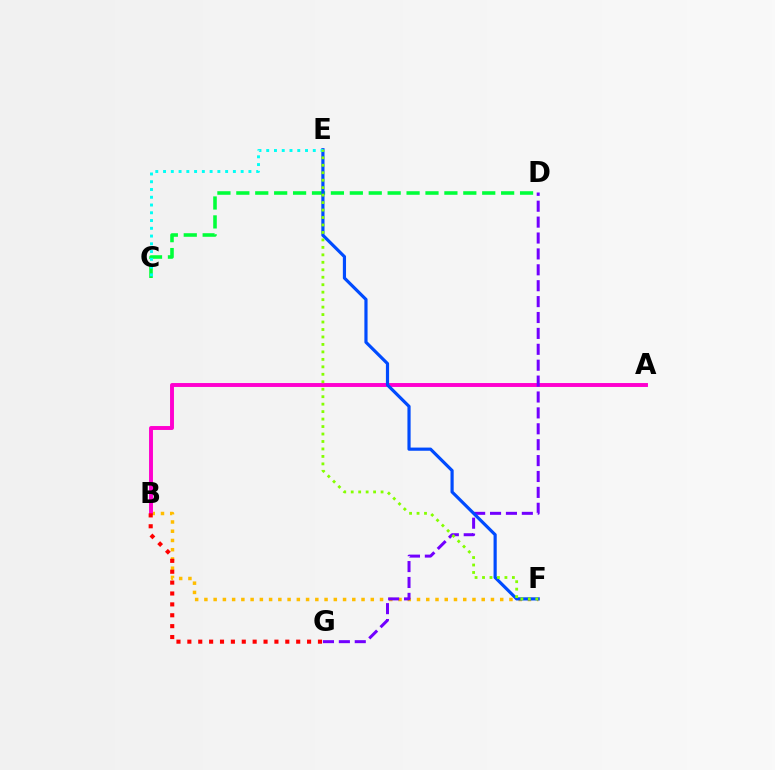{('B', 'F'): [{'color': '#ffbd00', 'line_style': 'dotted', 'thickness': 2.51}], ('C', 'D'): [{'color': '#00ff39', 'line_style': 'dashed', 'thickness': 2.57}], ('A', 'B'): [{'color': '#ff00cf', 'line_style': 'solid', 'thickness': 2.83}], ('D', 'G'): [{'color': '#7200ff', 'line_style': 'dashed', 'thickness': 2.16}], ('E', 'F'): [{'color': '#004bff', 'line_style': 'solid', 'thickness': 2.29}, {'color': '#84ff00', 'line_style': 'dotted', 'thickness': 2.03}], ('B', 'G'): [{'color': '#ff0000', 'line_style': 'dotted', 'thickness': 2.96}], ('C', 'E'): [{'color': '#00fff6', 'line_style': 'dotted', 'thickness': 2.11}]}